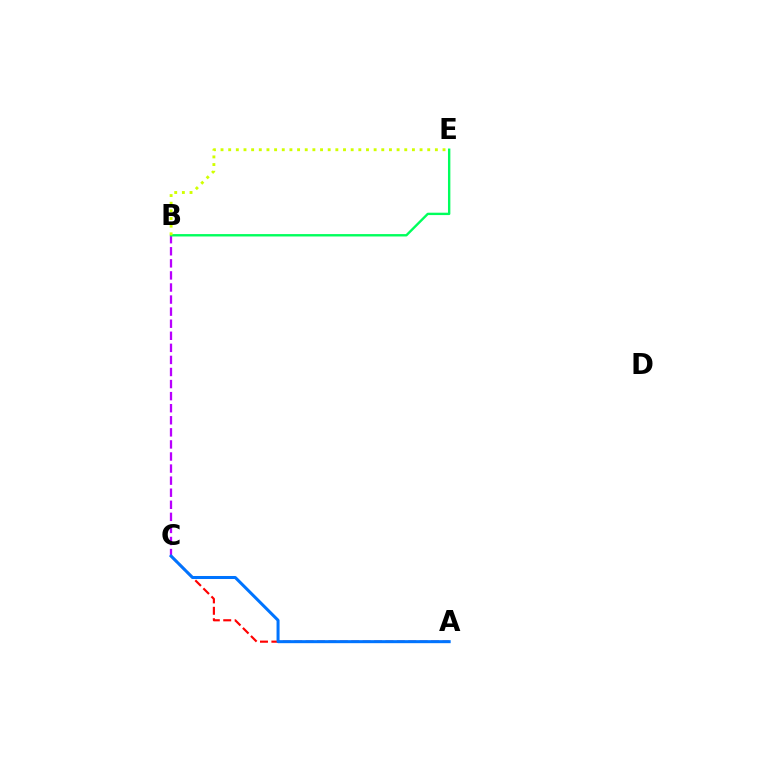{('A', 'C'): [{'color': '#ff0000', 'line_style': 'dashed', 'thickness': 1.55}, {'color': '#0074ff', 'line_style': 'solid', 'thickness': 2.17}], ('B', 'C'): [{'color': '#b900ff', 'line_style': 'dashed', 'thickness': 1.64}], ('B', 'E'): [{'color': '#00ff5c', 'line_style': 'solid', 'thickness': 1.71}, {'color': '#d1ff00', 'line_style': 'dotted', 'thickness': 2.08}]}